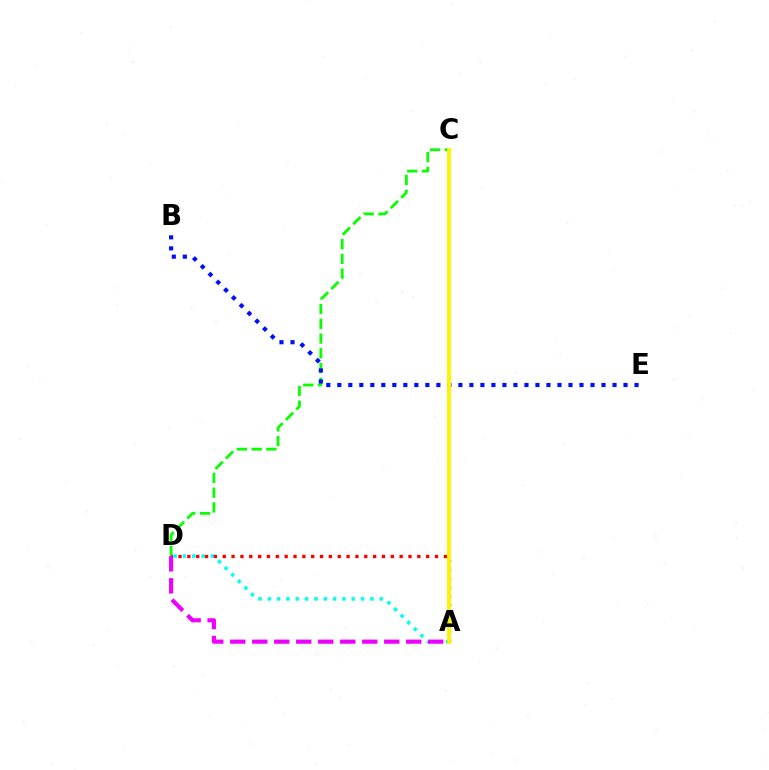{('C', 'D'): [{'color': '#08ff00', 'line_style': 'dashed', 'thickness': 2.0}], ('A', 'D'): [{'color': '#00fff6', 'line_style': 'dotted', 'thickness': 2.53}, {'color': '#ff0000', 'line_style': 'dotted', 'thickness': 2.4}, {'color': '#ee00ff', 'line_style': 'dashed', 'thickness': 2.99}], ('B', 'E'): [{'color': '#0010ff', 'line_style': 'dotted', 'thickness': 2.99}], ('A', 'C'): [{'color': '#fcf500', 'line_style': 'solid', 'thickness': 2.83}]}